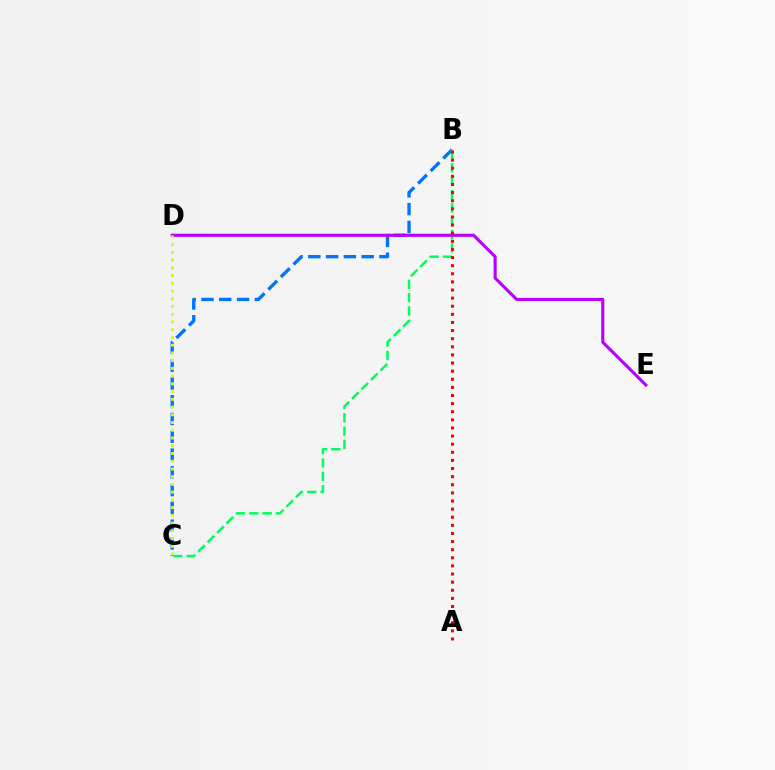{('B', 'C'): [{'color': '#0074ff', 'line_style': 'dashed', 'thickness': 2.42}, {'color': '#00ff5c', 'line_style': 'dashed', 'thickness': 1.82}], ('D', 'E'): [{'color': '#b900ff', 'line_style': 'solid', 'thickness': 2.23}], ('C', 'D'): [{'color': '#d1ff00', 'line_style': 'dotted', 'thickness': 2.1}], ('A', 'B'): [{'color': '#ff0000', 'line_style': 'dotted', 'thickness': 2.2}]}